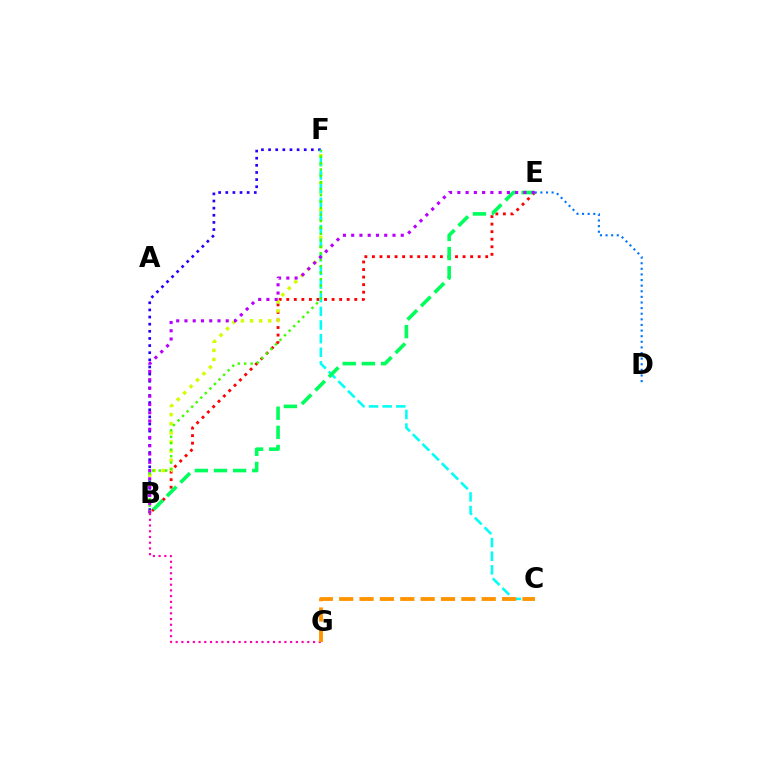{('B', 'F'): [{'color': '#2500ff', 'line_style': 'dotted', 'thickness': 1.94}, {'color': '#d1ff00', 'line_style': 'dotted', 'thickness': 2.47}, {'color': '#3dff00', 'line_style': 'dotted', 'thickness': 1.75}], ('B', 'E'): [{'color': '#ff0000', 'line_style': 'dotted', 'thickness': 2.05}, {'color': '#00ff5c', 'line_style': 'dashed', 'thickness': 2.6}, {'color': '#b900ff', 'line_style': 'dotted', 'thickness': 2.24}], ('B', 'G'): [{'color': '#ff00ac', 'line_style': 'dotted', 'thickness': 1.56}], ('C', 'F'): [{'color': '#00fff6', 'line_style': 'dashed', 'thickness': 1.85}], ('D', 'E'): [{'color': '#0074ff', 'line_style': 'dotted', 'thickness': 1.53}], ('C', 'G'): [{'color': '#ff9400', 'line_style': 'dashed', 'thickness': 2.77}]}